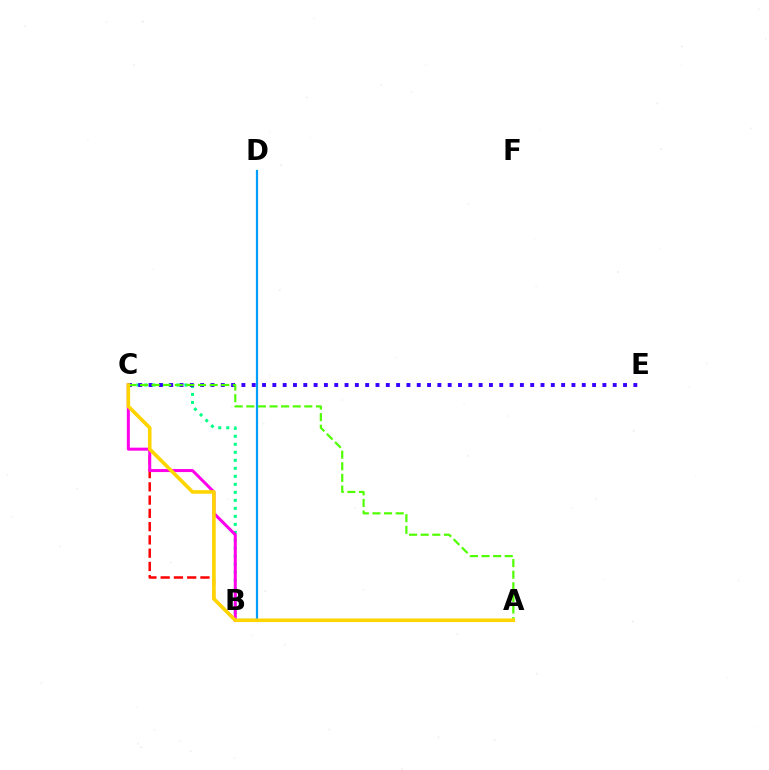{('B', 'D'): [{'color': '#009eff', 'line_style': 'solid', 'thickness': 1.59}], ('B', 'C'): [{'color': '#00ff86', 'line_style': 'dotted', 'thickness': 2.18}, {'color': '#ff0000', 'line_style': 'dashed', 'thickness': 1.8}, {'color': '#ff00ed', 'line_style': 'solid', 'thickness': 2.18}], ('C', 'E'): [{'color': '#3700ff', 'line_style': 'dotted', 'thickness': 2.8}], ('A', 'C'): [{'color': '#4fff00', 'line_style': 'dashed', 'thickness': 1.58}, {'color': '#ffd500', 'line_style': 'solid', 'thickness': 2.58}]}